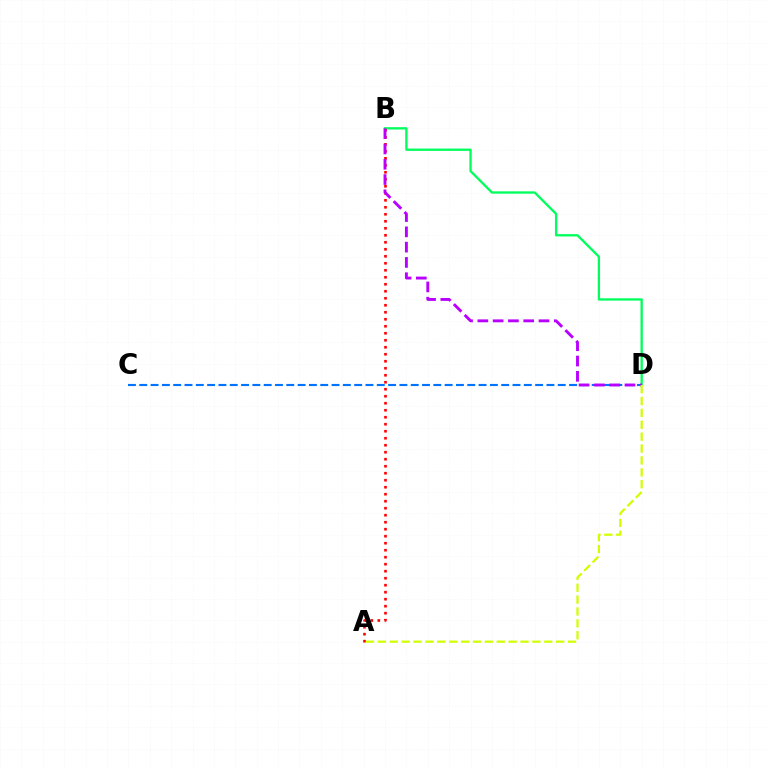{('B', 'D'): [{'color': '#00ff5c', 'line_style': 'solid', 'thickness': 1.68}, {'color': '#b900ff', 'line_style': 'dashed', 'thickness': 2.08}], ('A', 'B'): [{'color': '#ff0000', 'line_style': 'dotted', 'thickness': 1.9}], ('C', 'D'): [{'color': '#0074ff', 'line_style': 'dashed', 'thickness': 1.54}], ('A', 'D'): [{'color': '#d1ff00', 'line_style': 'dashed', 'thickness': 1.61}]}